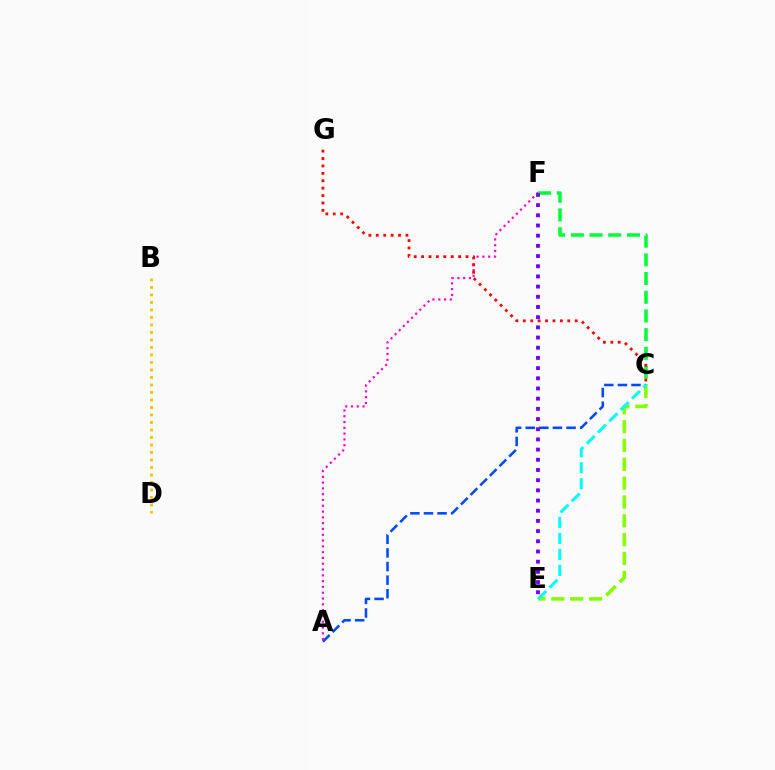{('A', 'C'): [{'color': '#004bff', 'line_style': 'dashed', 'thickness': 1.85}], ('A', 'F'): [{'color': '#ff00cf', 'line_style': 'dotted', 'thickness': 1.57}], ('C', 'F'): [{'color': '#00ff39', 'line_style': 'dashed', 'thickness': 2.54}], ('C', 'G'): [{'color': '#ff0000', 'line_style': 'dotted', 'thickness': 2.01}], ('E', 'F'): [{'color': '#7200ff', 'line_style': 'dotted', 'thickness': 2.77}], ('C', 'E'): [{'color': '#84ff00', 'line_style': 'dashed', 'thickness': 2.56}, {'color': '#00fff6', 'line_style': 'dashed', 'thickness': 2.17}], ('B', 'D'): [{'color': '#ffbd00', 'line_style': 'dotted', 'thickness': 2.04}]}